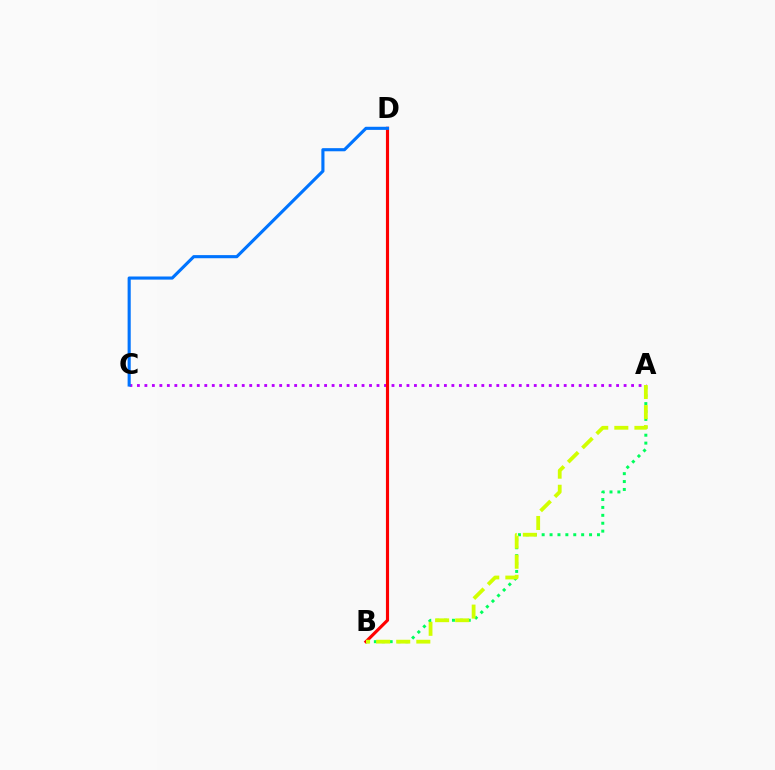{('A', 'C'): [{'color': '#b900ff', 'line_style': 'dotted', 'thickness': 2.03}], ('A', 'B'): [{'color': '#00ff5c', 'line_style': 'dotted', 'thickness': 2.15}, {'color': '#d1ff00', 'line_style': 'dashed', 'thickness': 2.73}], ('B', 'D'): [{'color': '#ff0000', 'line_style': 'solid', 'thickness': 2.26}], ('C', 'D'): [{'color': '#0074ff', 'line_style': 'solid', 'thickness': 2.24}]}